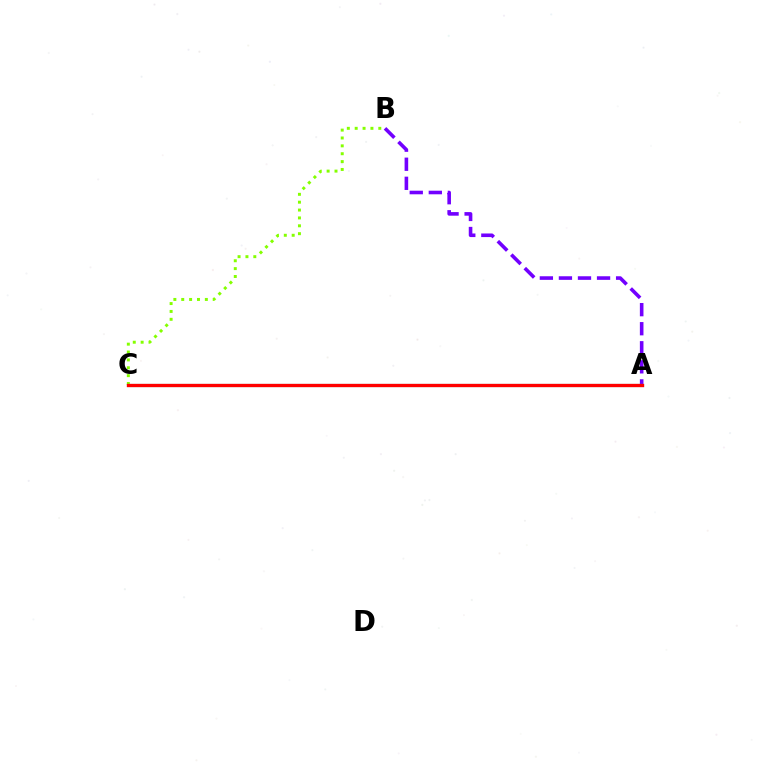{('A', 'B'): [{'color': '#7200ff', 'line_style': 'dashed', 'thickness': 2.59}], ('A', 'C'): [{'color': '#00fff6', 'line_style': 'solid', 'thickness': 2.25}, {'color': '#ff0000', 'line_style': 'solid', 'thickness': 2.39}], ('B', 'C'): [{'color': '#84ff00', 'line_style': 'dotted', 'thickness': 2.14}]}